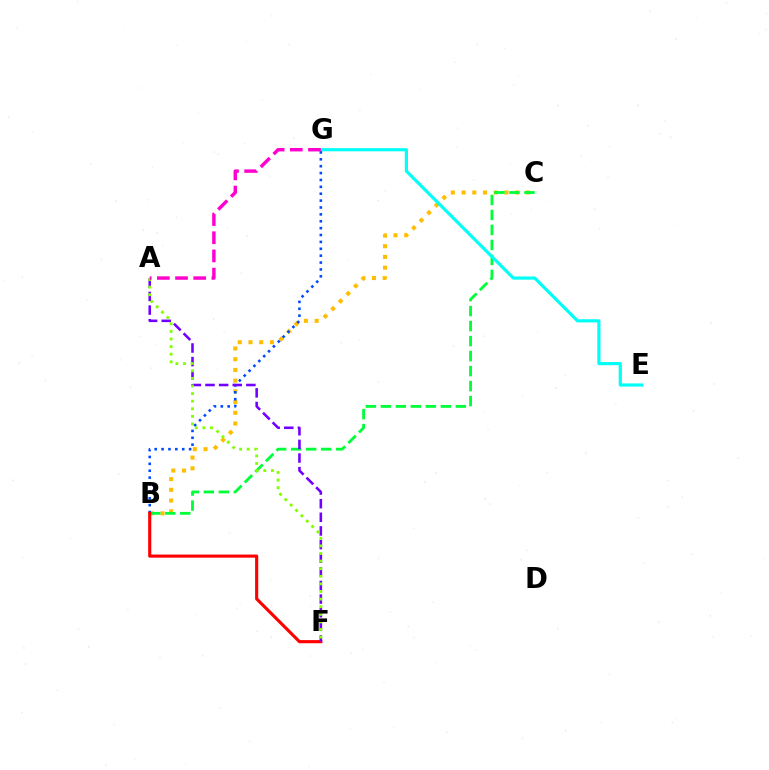{('B', 'C'): [{'color': '#ffbd00', 'line_style': 'dotted', 'thickness': 2.91}, {'color': '#00ff39', 'line_style': 'dashed', 'thickness': 2.04}], ('E', 'G'): [{'color': '#00fff6', 'line_style': 'solid', 'thickness': 2.29}], ('B', 'G'): [{'color': '#004bff', 'line_style': 'dotted', 'thickness': 1.87}], ('B', 'F'): [{'color': '#ff0000', 'line_style': 'solid', 'thickness': 2.25}], ('A', 'F'): [{'color': '#7200ff', 'line_style': 'dashed', 'thickness': 1.85}, {'color': '#84ff00', 'line_style': 'dotted', 'thickness': 2.06}], ('A', 'G'): [{'color': '#ff00cf', 'line_style': 'dashed', 'thickness': 2.47}]}